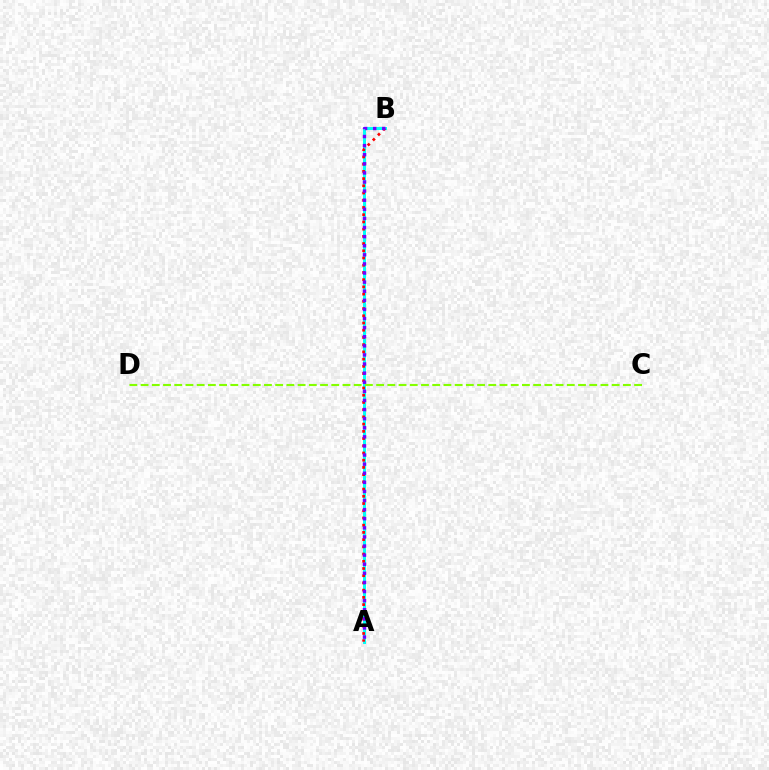{('A', 'B'): [{'color': '#00fff6', 'line_style': 'solid', 'thickness': 2.17}, {'color': '#ff0000', 'line_style': 'dotted', 'thickness': 1.96}, {'color': '#7200ff', 'line_style': 'dotted', 'thickness': 2.47}], ('C', 'D'): [{'color': '#84ff00', 'line_style': 'dashed', 'thickness': 1.52}]}